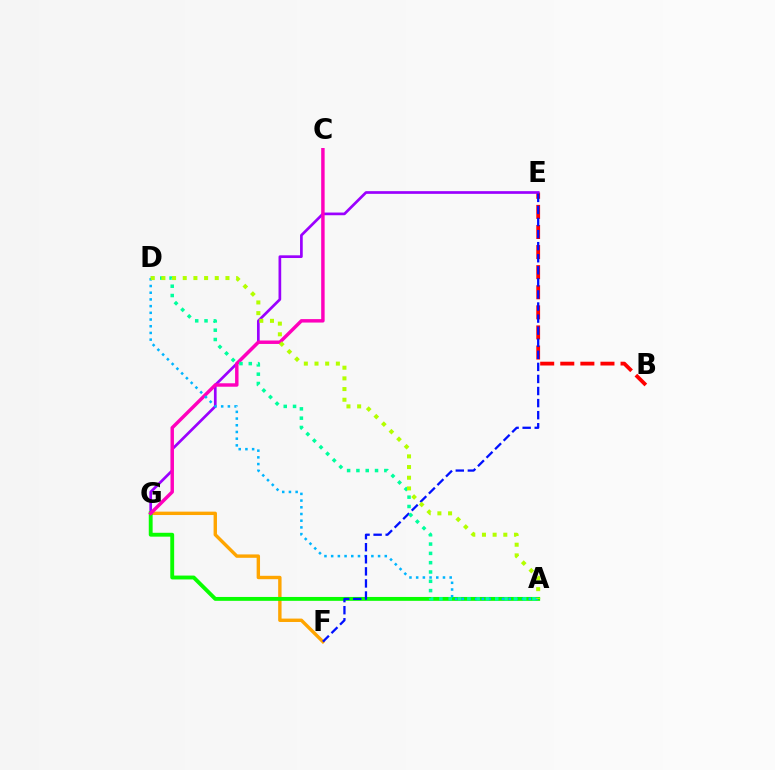{('B', 'E'): [{'color': '#ff0000', 'line_style': 'dashed', 'thickness': 2.73}], ('E', 'G'): [{'color': '#9b00ff', 'line_style': 'solid', 'thickness': 1.94}], ('F', 'G'): [{'color': '#ffa500', 'line_style': 'solid', 'thickness': 2.44}], ('A', 'G'): [{'color': '#08ff00', 'line_style': 'solid', 'thickness': 2.79}], ('C', 'G'): [{'color': '#ff00bd', 'line_style': 'solid', 'thickness': 2.48}], ('A', 'D'): [{'color': '#00b5ff', 'line_style': 'dotted', 'thickness': 1.82}, {'color': '#00ff9d', 'line_style': 'dotted', 'thickness': 2.53}, {'color': '#b3ff00', 'line_style': 'dotted', 'thickness': 2.9}], ('E', 'F'): [{'color': '#0010ff', 'line_style': 'dashed', 'thickness': 1.64}]}